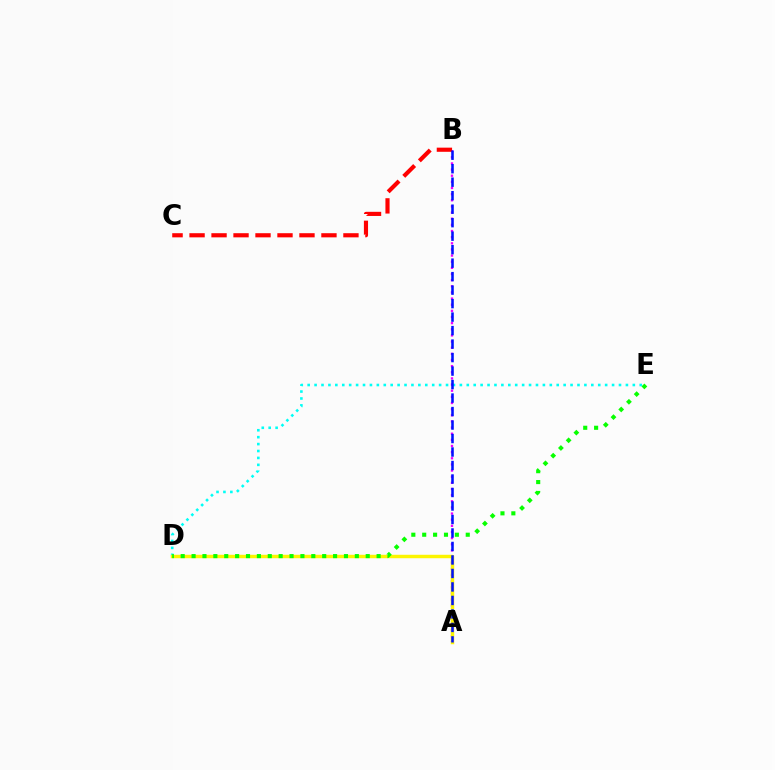{('A', 'B'): [{'color': '#ee00ff', 'line_style': 'dotted', 'thickness': 1.67}, {'color': '#0010ff', 'line_style': 'dashed', 'thickness': 1.83}], ('D', 'E'): [{'color': '#00fff6', 'line_style': 'dotted', 'thickness': 1.88}, {'color': '#08ff00', 'line_style': 'dotted', 'thickness': 2.96}], ('B', 'C'): [{'color': '#ff0000', 'line_style': 'dashed', 'thickness': 2.99}], ('A', 'D'): [{'color': '#fcf500', 'line_style': 'solid', 'thickness': 2.49}]}